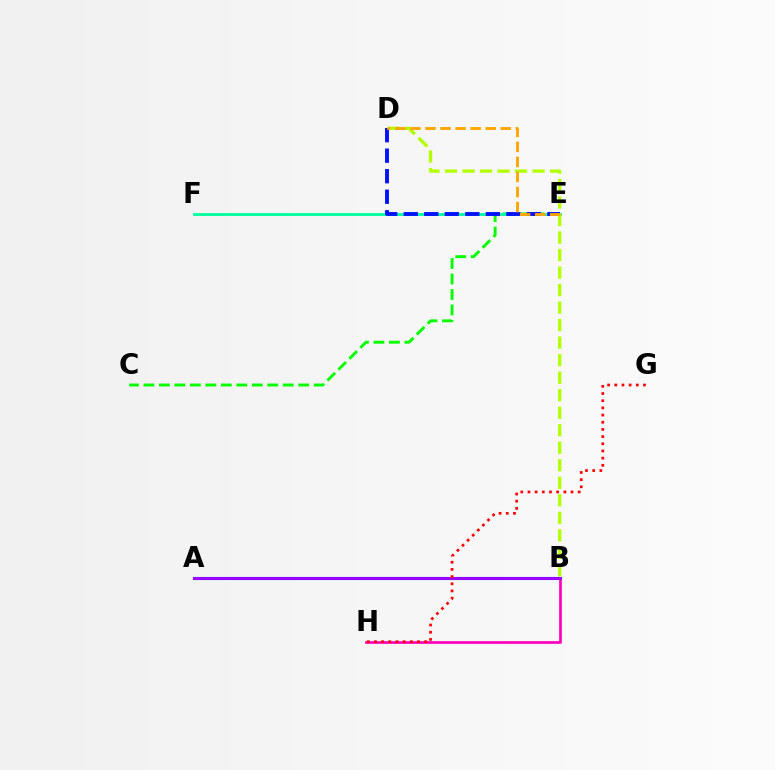{('B', 'H'): [{'color': '#ff00bd', 'line_style': 'solid', 'thickness': 1.95}], ('A', 'B'): [{'color': '#00b5ff', 'line_style': 'solid', 'thickness': 2.27}, {'color': '#9b00ff', 'line_style': 'solid', 'thickness': 2.17}], ('C', 'E'): [{'color': '#08ff00', 'line_style': 'dashed', 'thickness': 2.1}], ('E', 'F'): [{'color': '#00ff9d', 'line_style': 'solid', 'thickness': 2.04}], ('D', 'E'): [{'color': '#0010ff', 'line_style': 'dashed', 'thickness': 2.79}, {'color': '#ffa500', 'line_style': 'dashed', 'thickness': 2.05}], ('B', 'D'): [{'color': '#b3ff00', 'line_style': 'dashed', 'thickness': 2.38}], ('G', 'H'): [{'color': '#ff0000', 'line_style': 'dotted', 'thickness': 1.95}]}